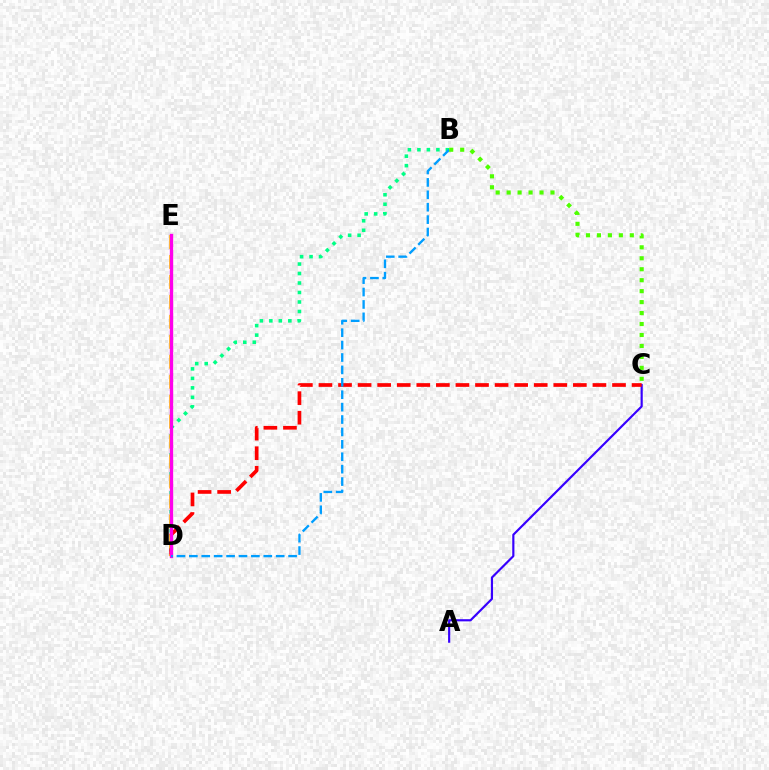{('B', 'D'): [{'color': '#00ff86', 'line_style': 'dotted', 'thickness': 2.58}, {'color': '#009eff', 'line_style': 'dashed', 'thickness': 1.69}], ('A', 'C'): [{'color': '#3700ff', 'line_style': 'solid', 'thickness': 1.56}], ('C', 'D'): [{'color': '#ff0000', 'line_style': 'dashed', 'thickness': 2.66}], ('D', 'E'): [{'color': '#ffd500', 'line_style': 'dashed', 'thickness': 2.71}, {'color': '#ff00ed', 'line_style': 'solid', 'thickness': 2.41}], ('B', 'C'): [{'color': '#4fff00', 'line_style': 'dotted', 'thickness': 2.98}]}